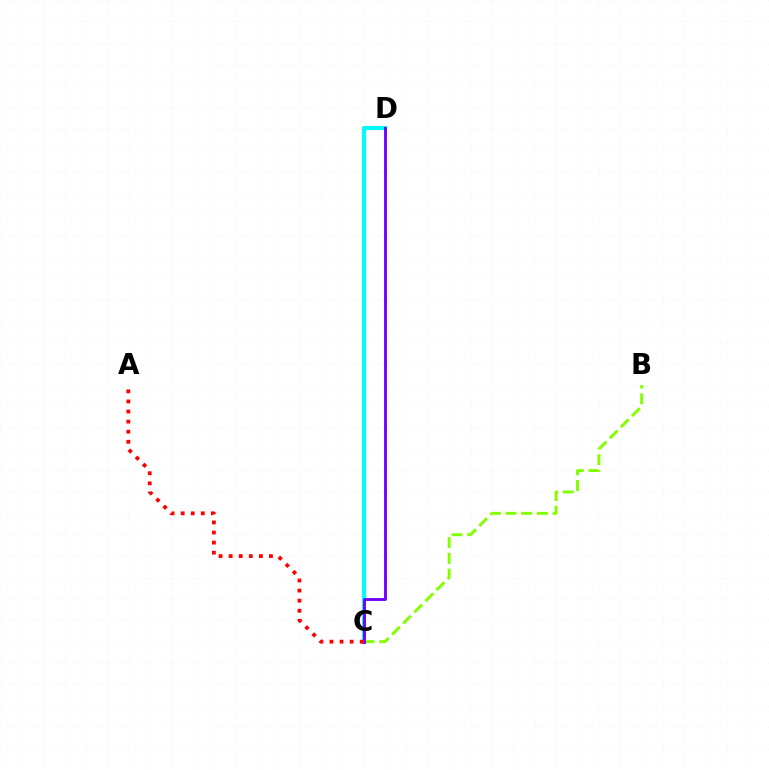{('C', 'D'): [{'color': '#00fff6', 'line_style': 'solid', 'thickness': 2.97}, {'color': '#7200ff', 'line_style': 'solid', 'thickness': 2.07}], ('B', 'C'): [{'color': '#84ff00', 'line_style': 'dashed', 'thickness': 2.14}], ('A', 'C'): [{'color': '#ff0000', 'line_style': 'dotted', 'thickness': 2.74}]}